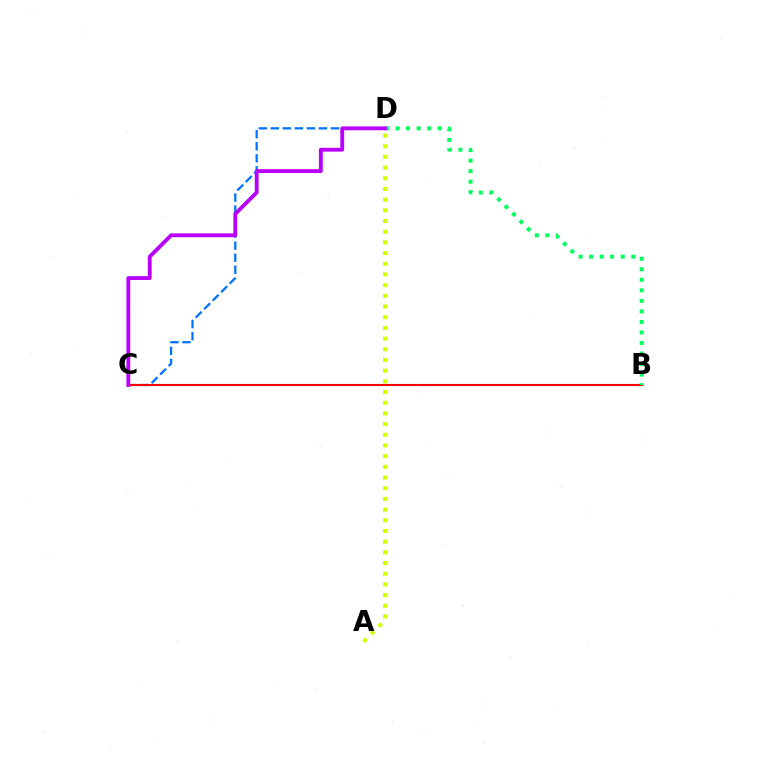{('C', 'D'): [{'color': '#0074ff', 'line_style': 'dashed', 'thickness': 1.63}, {'color': '#b900ff', 'line_style': 'solid', 'thickness': 2.76}], ('B', 'C'): [{'color': '#ff0000', 'line_style': 'solid', 'thickness': 1.52}], ('A', 'D'): [{'color': '#d1ff00', 'line_style': 'dotted', 'thickness': 2.9}], ('B', 'D'): [{'color': '#00ff5c', 'line_style': 'dotted', 'thickness': 2.86}]}